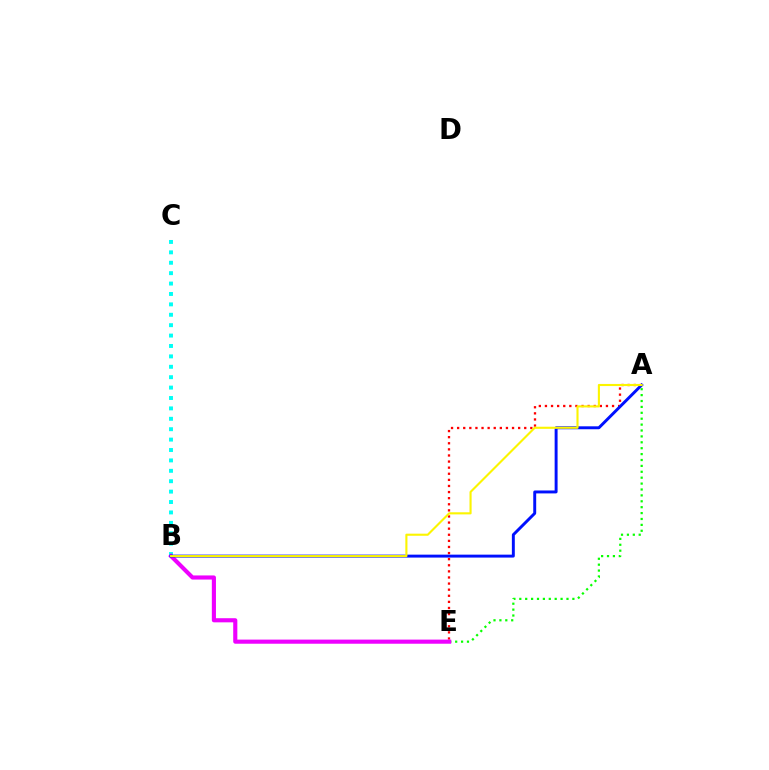{('A', 'E'): [{'color': '#08ff00', 'line_style': 'dotted', 'thickness': 1.6}, {'color': '#ff0000', 'line_style': 'dotted', 'thickness': 1.66}], ('B', 'C'): [{'color': '#00fff6', 'line_style': 'dotted', 'thickness': 2.83}], ('B', 'E'): [{'color': '#ee00ff', 'line_style': 'solid', 'thickness': 2.97}], ('A', 'B'): [{'color': '#0010ff', 'line_style': 'solid', 'thickness': 2.11}, {'color': '#fcf500', 'line_style': 'solid', 'thickness': 1.52}]}